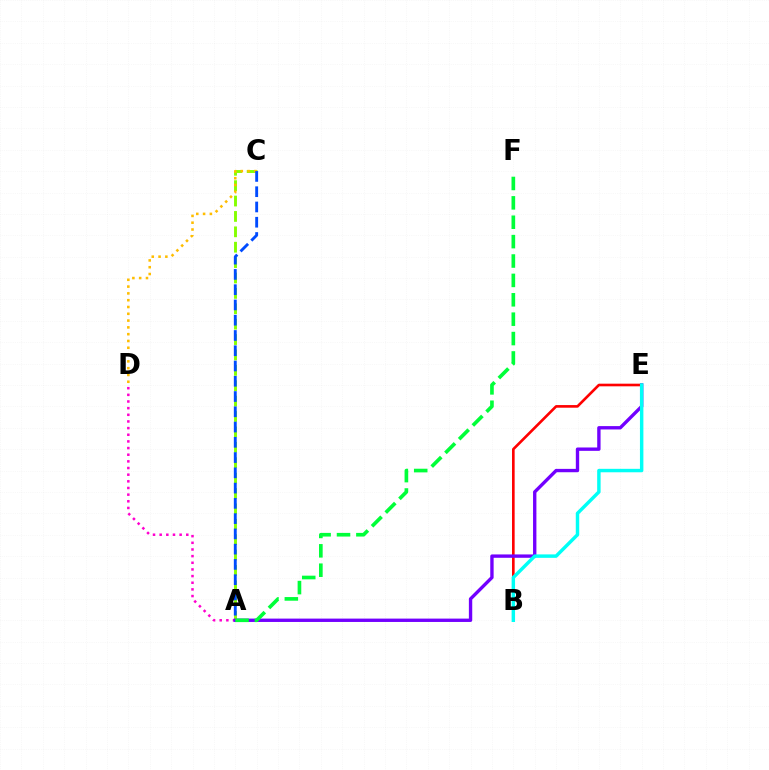{('B', 'E'): [{'color': '#ff0000', 'line_style': 'solid', 'thickness': 1.9}, {'color': '#00fff6', 'line_style': 'solid', 'thickness': 2.48}], ('A', 'D'): [{'color': '#ff00cf', 'line_style': 'dotted', 'thickness': 1.81}], ('A', 'C'): [{'color': '#84ff00', 'line_style': 'dashed', 'thickness': 2.09}, {'color': '#004bff', 'line_style': 'dashed', 'thickness': 2.07}], ('C', 'D'): [{'color': '#ffbd00', 'line_style': 'dotted', 'thickness': 1.85}], ('A', 'E'): [{'color': '#7200ff', 'line_style': 'solid', 'thickness': 2.42}], ('A', 'F'): [{'color': '#00ff39', 'line_style': 'dashed', 'thickness': 2.63}]}